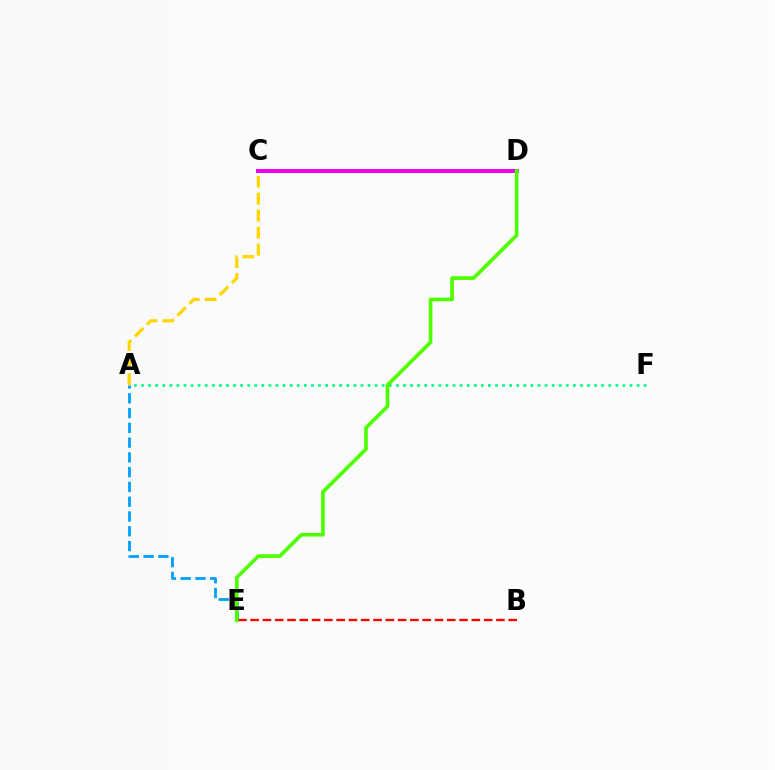{('C', 'D'): [{'color': '#3700ff', 'line_style': 'solid', 'thickness': 2.68}, {'color': '#ff00ed', 'line_style': 'solid', 'thickness': 2.59}], ('A', 'F'): [{'color': '#00ff86', 'line_style': 'dotted', 'thickness': 1.92}], ('A', 'C'): [{'color': '#ffd500', 'line_style': 'dashed', 'thickness': 2.31}], ('A', 'E'): [{'color': '#009eff', 'line_style': 'dashed', 'thickness': 2.01}], ('B', 'E'): [{'color': '#ff0000', 'line_style': 'dashed', 'thickness': 1.67}], ('D', 'E'): [{'color': '#4fff00', 'line_style': 'solid', 'thickness': 2.64}]}